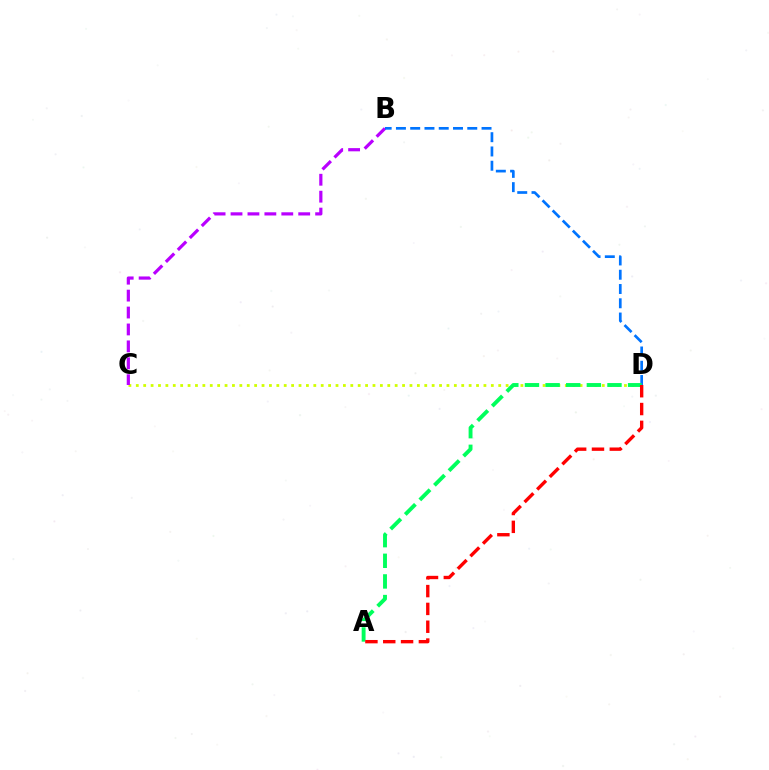{('C', 'D'): [{'color': '#d1ff00', 'line_style': 'dotted', 'thickness': 2.01}], ('B', 'C'): [{'color': '#b900ff', 'line_style': 'dashed', 'thickness': 2.3}], ('B', 'D'): [{'color': '#0074ff', 'line_style': 'dashed', 'thickness': 1.94}], ('A', 'D'): [{'color': '#00ff5c', 'line_style': 'dashed', 'thickness': 2.8}, {'color': '#ff0000', 'line_style': 'dashed', 'thickness': 2.42}]}